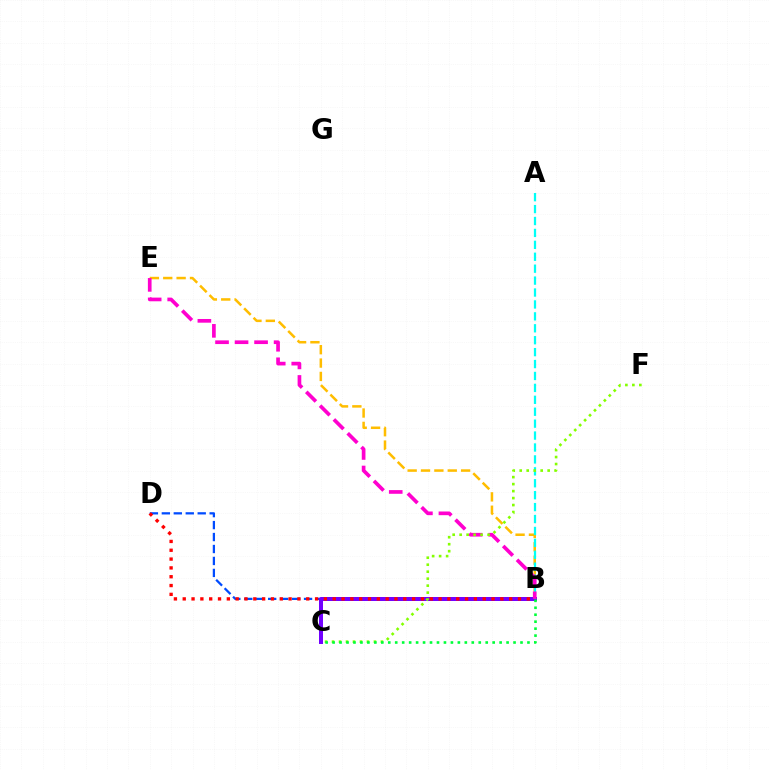{('B', 'E'): [{'color': '#ffbd00', 'line_style': 'dashed', 'thickness': 1.82}, {'color': '#ff00cf', 'line_style': 'dashed', 'thickness': 2.65}], ('B', 'D'): [{'color': '#004bff', 'line_style': 'dashed', 'thickness': 1.62}, {'color': '#ff0000', 'line_style': 'dotted', 'thickness': 2.4}], ('B', 'C'): [{'color': '#7200ff', 'line_style': 'solid', 'thickness': 2.88}, {'color': '#00ff39', 'line_style': 'dotted', 'thickness': 1.89}], ('A', 'B'): [{'color': '#00fff6', 'line_style': 'dashed', 'thickness': 1.62}], ('C', 'F'): [{'color': '#84ff00', 'line_style': 'dotted', 'thickness': 1.9}]}